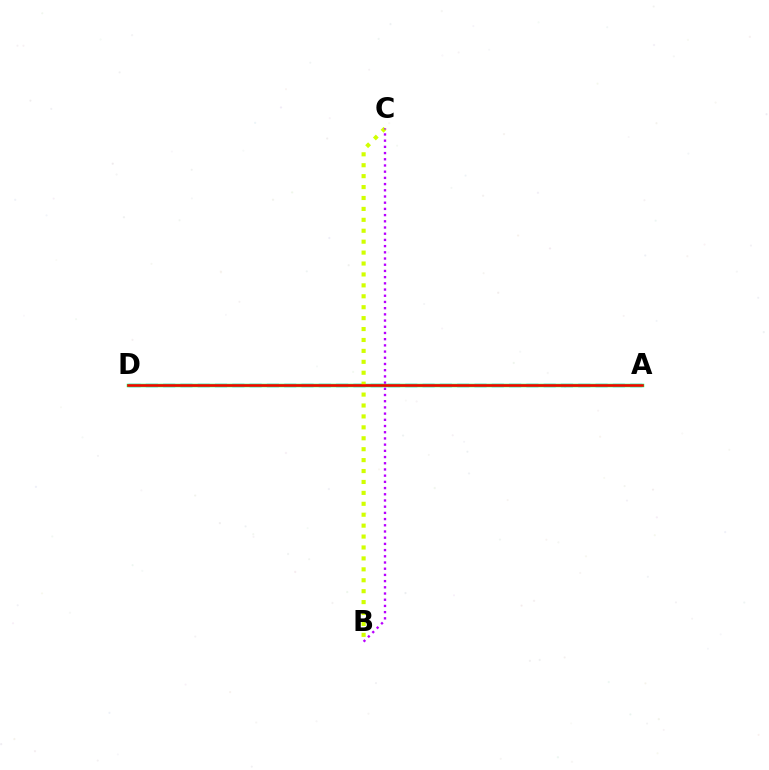{('A', 'D'): [{'color': '#0074ff', 'line_style': 'dashed', 'thickness': 2.35}, {'color': '#00ff5c', 'line_style': 'solid', 'thickness': 2.49}, {'color': '#ff0000', 'line_style': 'solid', 'thickness': 1.83}], ('B', 'C'): [{'color': '#d1ff00', 'line_style': 'dotted', 'thickness': 2.97}, {'color': '#b900ff', 'line_style': 'dotted', 'thickness': 1.69}]}